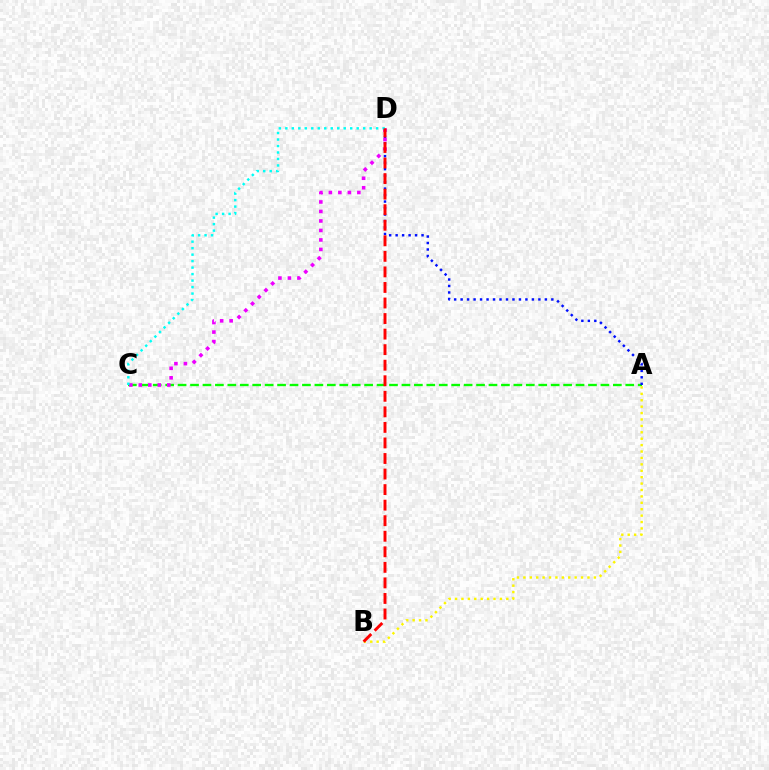{('A', 'C'): [{'color': '#08ff00', 'line_style': 'dashed', 'thickness': 1.69}], ('A', 'D'): [{'color': '#0010ff', 'line_style': 'dotted', 'thickness': 1.76}], ('A', 'B'): [{'color': '#fcf500', 'line_style': 'dotted', 'thickness': 1.74}], ('C', 'D'): [{'color': '#ee00ff', 'line_style': 'dotted', 'thickness': 2.58}, {'color': '#00fff6', 'line_style': 'dotted', 'thickness': 1.76}], ('B', 'D'): [{'color': '#ff0000', 'line_style': 'dashed', 'thickness': 2.11}]}